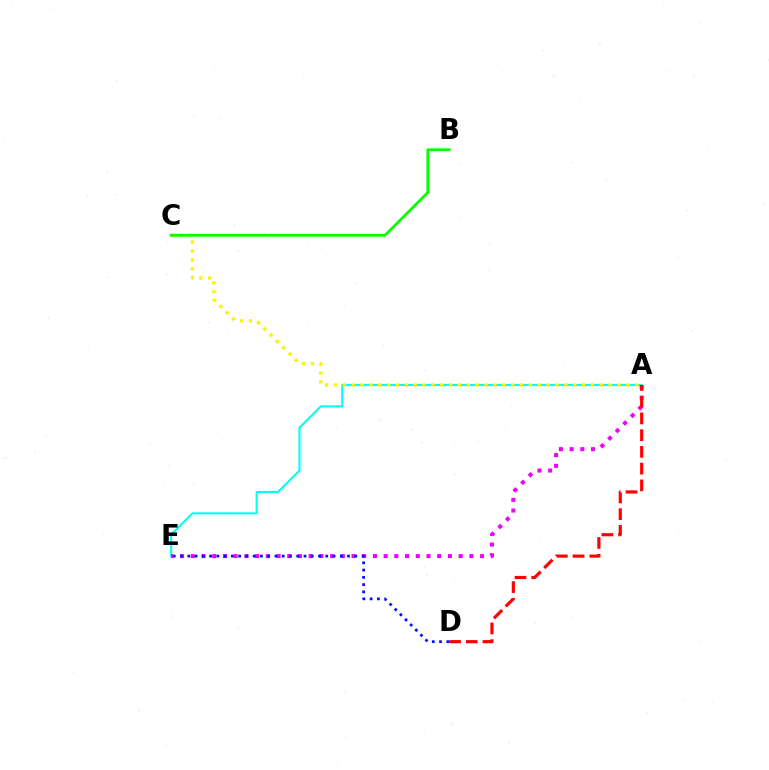{('A', 'E'): [{'color': '#00fff6', 'line_style': 'solid', 'thickness': 1.51}, {'color': '#ee00ff', 'line_style': 'dotted', 'thickness': 2.91}], ('D', 'E'): [{'color': '#0010ff', 'line_style': 'dotted', 'thickness': 1.97}], ('A', 'D'): [{'color': '#ff0000', 'line_style': 'dashed', 'thickness': 2.27}], ('A', 'C'): [{'color': '#fcf500', 'line_style': 'dotted', 'thickness': 2.41}], ('B', 'C'): [{'color': '#08ff00', 'line_style': 'solid', 'thickness': 1.98}]}